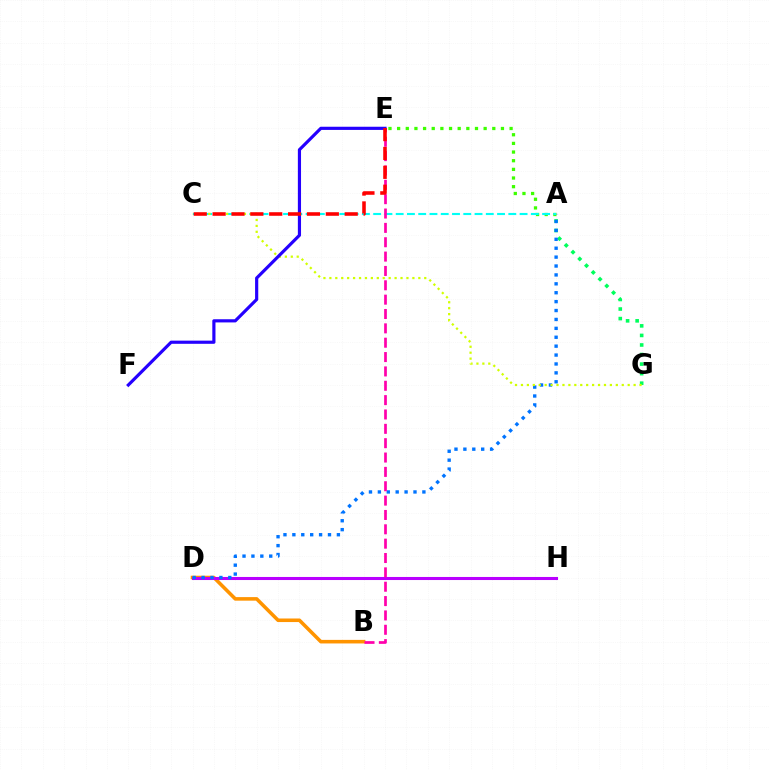{('B', 'D'): [{'color': '#ff9400', 'line_style': 'solid', 'thickness': 2.57}], ('D', 'H'): [{'color': '#b900ff', 'line_style': 'solid', 'thickness': 2.2}], ('A', 'G'): [{'color': '#00ff5c', 'line_style': 'dotted', 'thickness': 2.6}], ('A', 'D'): [{'color': '#0074ff', 'line_style': 'dotted', 'thickness': 2.42}], ('A', 'E'): [{'color': '#3dff00', 'line_style': 'dotted', 'thickness': 2.35}], ('A', 'C'): [{'color': '#00fff6', 'line_style': 'dashed', 'thickness': 1.53}], ('C', 'G'): [{'color': '#d1ff00', 'line_style': 'dotted', 'thickness': 1.61}], ('B', 'E'): [{'color': '#ff00ac', 'line_style': 'dashed', 'thickness': 1.95}], ('E', 'F'): [{'color': '#2500ff', 'line_style': 'solid', 'thickness': 2.28}], ('C', 'E'): [{'color': '#ff0000', 'line_style': 'dashed', 'thickness': 2.56}]}